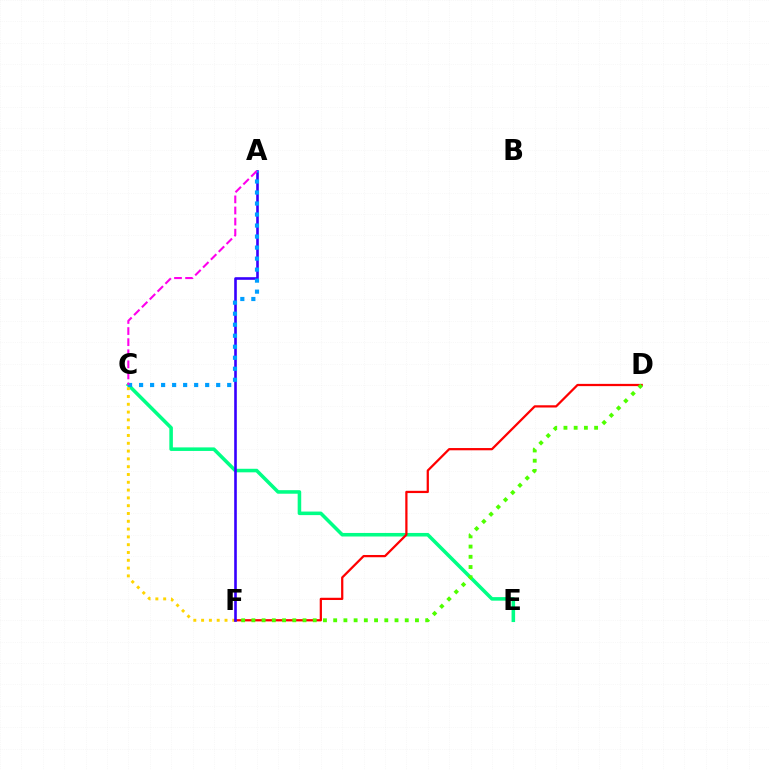{('C', 'E'): [{'color': '#00ff86', 'line_style': 'solid', 'thickness': 2.56}], ('C', 'F'): [{'color': '#ffd500', 'line_style': 'dotted', 'thickness': 2.12}], ('D', 'F'): [{'color': '#ff0000', 'line_style': 'solid', 'thickness': 1.62}, {'color': '#4fff00', 'line_style': 'dotted', 'thickness': 2.78}], ('A', 'F'): [{'color': '#3700ff', 'line_style': 'solid', 'thickness': 1.89}], ('A', 'C'): [{'color': '#009eff', 'line_style': 'dotted', 'thickness': 2.99}, {'color': '#ff00ed', 'line_style': 'dashed', 'thickness': 1.51}]}